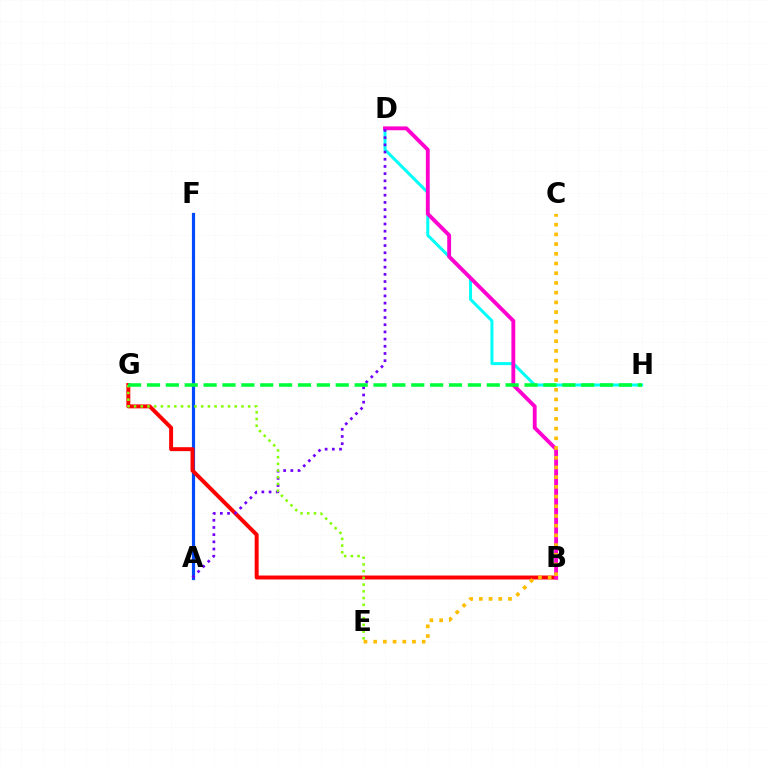{('A', 'F'): [{'color': '#004bff', 'line_style': 'solid', 'thickness': 2.29}], ('D', 'H'): [{'color': '#00fff6', 'line_style': 'solid', 'thickness': 2.14}], ('B', 'G'): [{'color': '#ff0000', 'line_style': 'solid', 'thickness': 2.84}], ('B', 'D'): [{'color': '#ff00cf', 'line_style': 'solid', 'thickness': 2.77}], ('A', 'D'): [{'color': '#7200ff', 'line_style': 'dotted', 'thickness': 1.95}], ('E', 'G'): [{'color': '#84ff00', 'line_style': 'dotted', 'thickness': 1.82}], ('G', 'H'): [{'color': '#00ff39', 'line_style': 'dashed', 'thickness': 2.56}], ('C', 'E'): [{'color': '#ffbd00', 'line_style': 'dotted', 'thickness': 2.64}]}